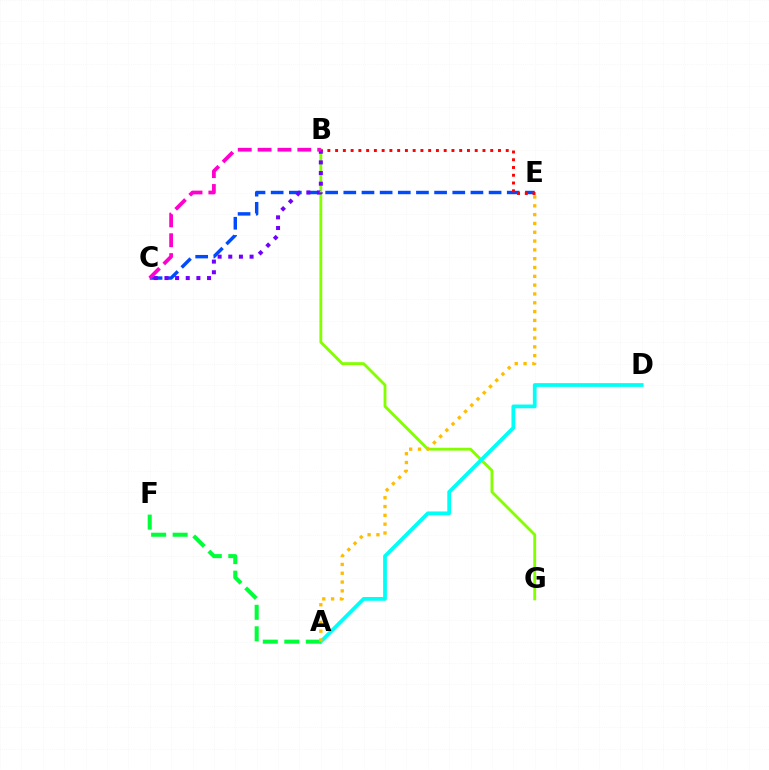{('C', 'E'): [{'color': '#004bff', 'line_style': 'dashed', 'thickness': 2.47}], ('B', 'G'): [{'color': '#84ff00', 'line_style': 'solid', 'thickness': 2.05}], ('A', 'D'): [{'color': '#00fff6', 'line_style': 'solid', 'thickness': 2.7}], ('A', 'F'): [{'color': '#00ff39', 'line_style': 'dashed', 'thickness': 2.92}], ('B', 'C'): [{'color': '#7200ff', 'line_style': 'dotted', 'thickness': 2.89}, {'color': '#ff00cf', 'line_style': 'dashed', 'thickness': 2.7}], ('B', 'E'): [{'color': '#ff0000', 'line_style': 'dotted', 'thickness': 2.11}], ('A', 'E'): [{'color': '#ffbd00', 'line_style': 'dotted', 'thickness': 2.39}]}